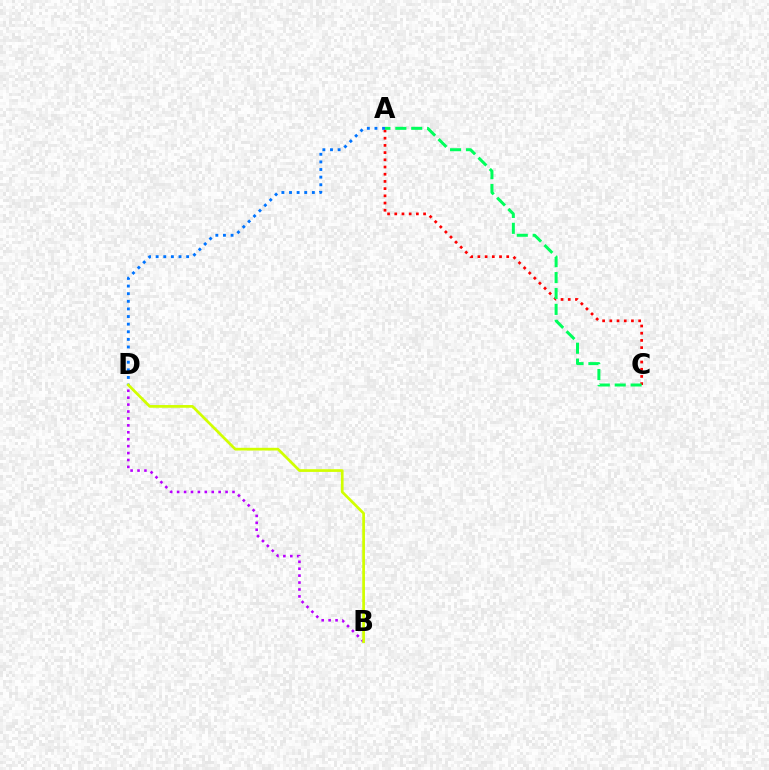{('A', 'C'): [{'color': '#ff0000', 'line_style': 'dotted', 'thickness': 1.96}, {'color': '#00ff5c', 'line_style': 'dashed', 'thickness': 2.16}], ('A', 'D'): [{'color': '#0074ff', 'line_style': 'dotted', 'thickness': 2.07}], ('B', 'D'): [{'color': '#b900ff', 'line_style': 'dotted', 'thickness': 1.88}, {'color': '#d1ff00', 'line_style': 'solid', 'thickness': 1.96}]}